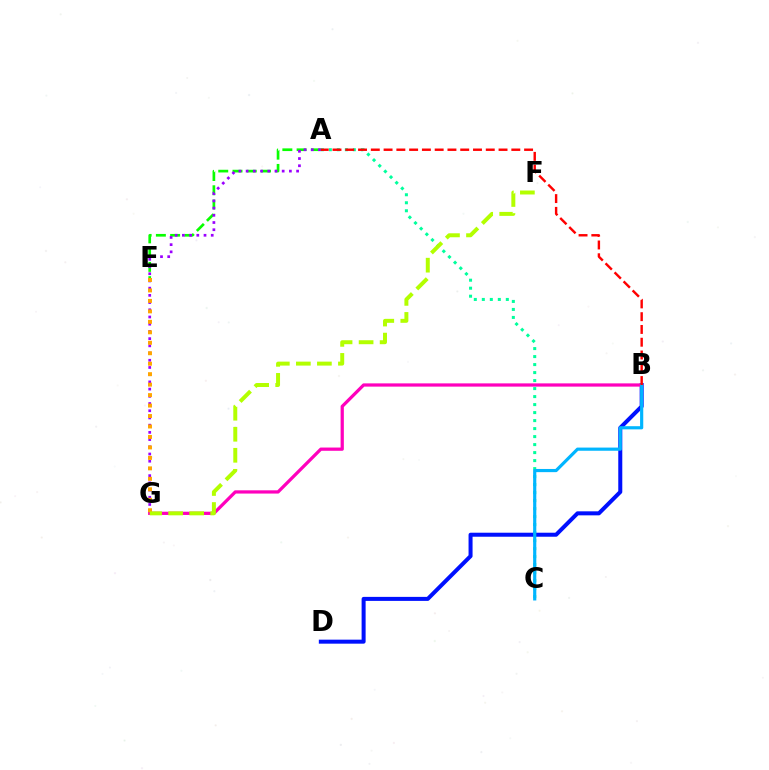{('A', 'E'): [{'color': '#08ff00', 'line_style': 'dashed', 'thickness': 1.94}], ('A', 'C'): [{'color': '#00ff9d', 'line_style': 'dotted', 'thickness': 2.17}], ('A', 'G'): [{'color': '#9b00ff', 'line_style': 'dotted', 'thickness': 1.96}], ('B', 'D'): [{'color': '#0010ff', 'line_style': 'solid', 'thickness': 2.89}], ('B', 'G'): [{'color': '#ff00bd', 'line_style': 'solid', 'thickness': 2.34}], ('E', 'G'): [{'color': '#ffa500', 'line_style': 'dotted', 'thickness': 2.84}], ('F', 'G'): [{'color': '#b3ff00', 'line_style': 'dashed', 'thickness': 2.86}], ('B', 'C'): [{'color': '#00b5ff', 'line_style': 'solid', 'thickness': 2.28}], ('A', 'B'): [{'color': '#ff0000', 'line_style': 'dashed', 'thickness': 1.74}]}